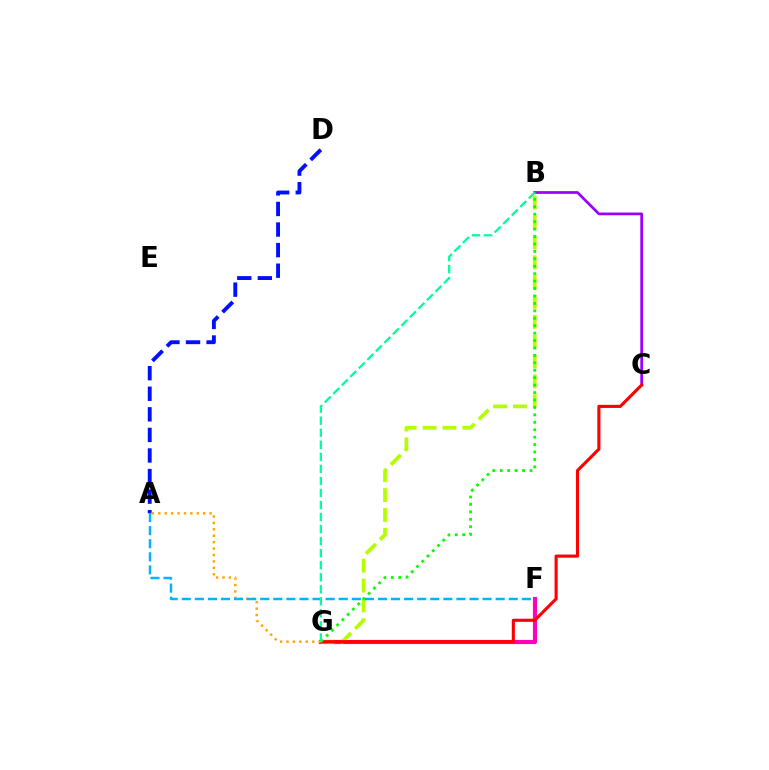{('F', 'G'): [{'color': '#ff00bd', 'line_style': 'solid', 'thickness': 2.97}], ('B', 'G'): [{'color': '#b3ff00', 'line_style': 'dashed', 'thickness': 2.7}, {'color': '#08ff00', 'line_style': 'dotted', 'thickness': 2.02}, {'color': '#00ff9d', 'line_style': 'dashed', 'thickness': 1.64}], ('B', 'C'): [{'color': '#9b00ff', 'line_style': 'solid', 'thickness': 1.98}], ('A', 'D'): [{'color': '#0010ff', 'line_style': 'dashed', 'thickness': 2.8}], ('C', 'G'): [{'color': '#ff0000', 'line_style': 'solid', 'thickness': 2.24}], ('A', 'G'): [{'color': '#ffa500', 'line_style': 'dotted', 'thickness': 1.75}], ('A', 'F'): [{'color': '#00b5ff', 'line_style': 'dashed', 'thickness': 1.78}]}